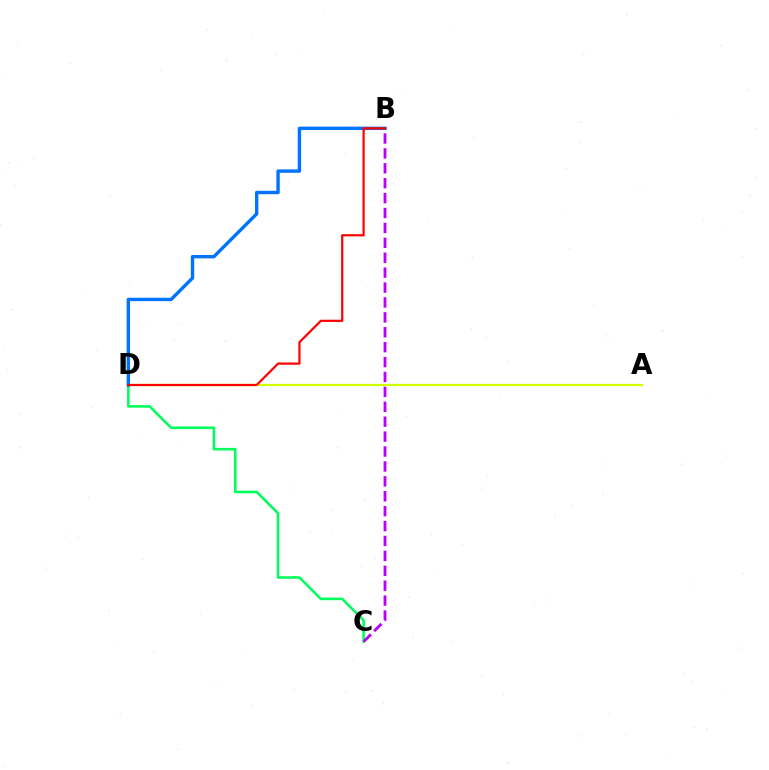{('A', 'D'): [{'color': '#d1ff00', 'line_style': 'solid', 'thickness': 1.59}], ('C', 'D'): [{'color': '#00ff5c', 'line_style': 'solid', 'thickness': 1.86}], ('B', 'C'): [{'color': '#b900ff', 'line_style': 'dashed', 'thickness': 2.03}], ('B', 'D'): [{'color': '#0074ff', 'line_style': 'solid', 'thickness': 2.44}, {'color': '#ff0000', 'line_style': 'solid', 'thickness': 1.59}]}